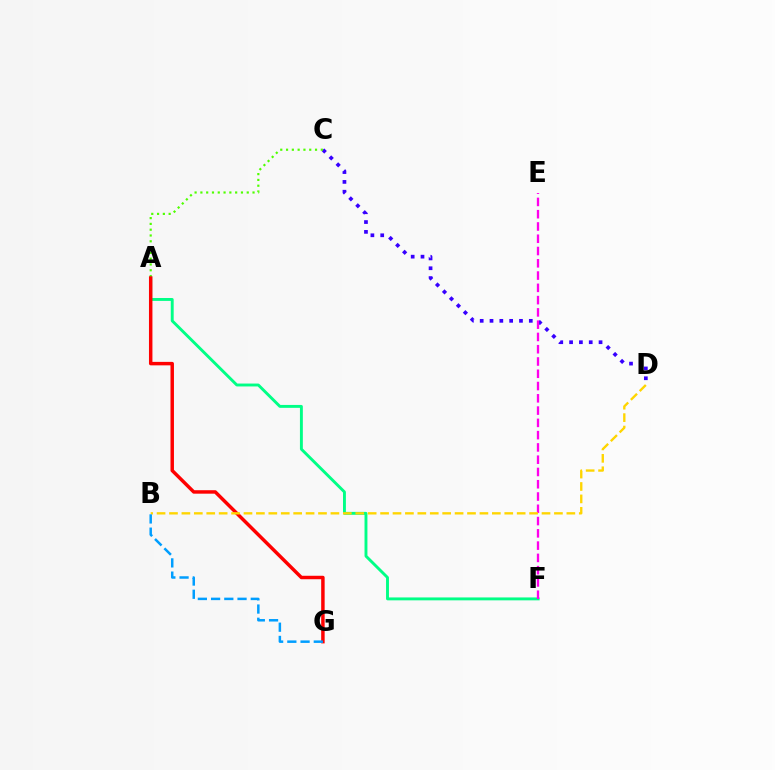{('C', 'D'): [{'color': '#3700ff', 'line_style': 'dotted', 'thickness': 2.67}], ('A', 'F'): [{'color': '#00ff86', 'line_style': 'solid', 'thickness': 2.09}], ('A', 'C'): [{'color': '#4fff00', 'line_style': 'dotted', 'thickness': 1.57}], ('E', 'F'): [{'color': '#ff00ed', 'line_style': 'dashed', 'thickness': 1.67}], ('A', 'G'): [{'color': '#ff0000', 'line_style': 'solid', 'thickness': 2.49}], ('B', 'D'): [{'color': '#ffd500', 'line_style': 'dashed', 'thickness': 1.69}], ('B', 'G'): [{'color': '#009eff', 'line_style': 'dashed', 'thickness': 1.8}]}